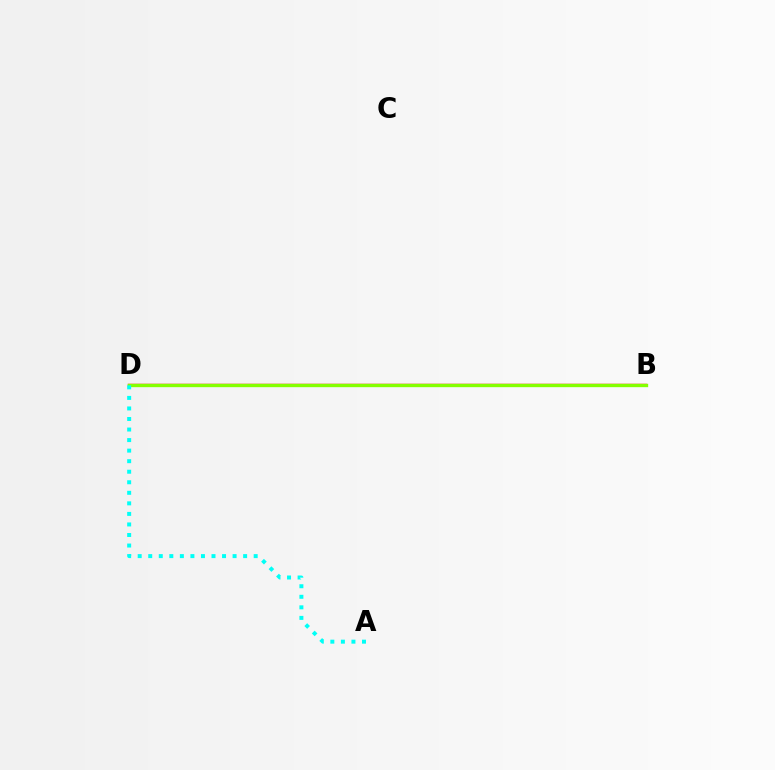{('B', 'D'): [{'color': '#ff0000', 'line_style': 'solid', 'thickness': 1.73}, {'color': '#7200ff', 'line_style': 'dotted', 'thickness': 1.98}, {'color': '#84ff00', 'line_style': 'solid', 'thickness': 2.4}], ('A', 'D'): [{'color': '#00fff6', 'line_style': 'dotted', 'thickness': 2.87}]}